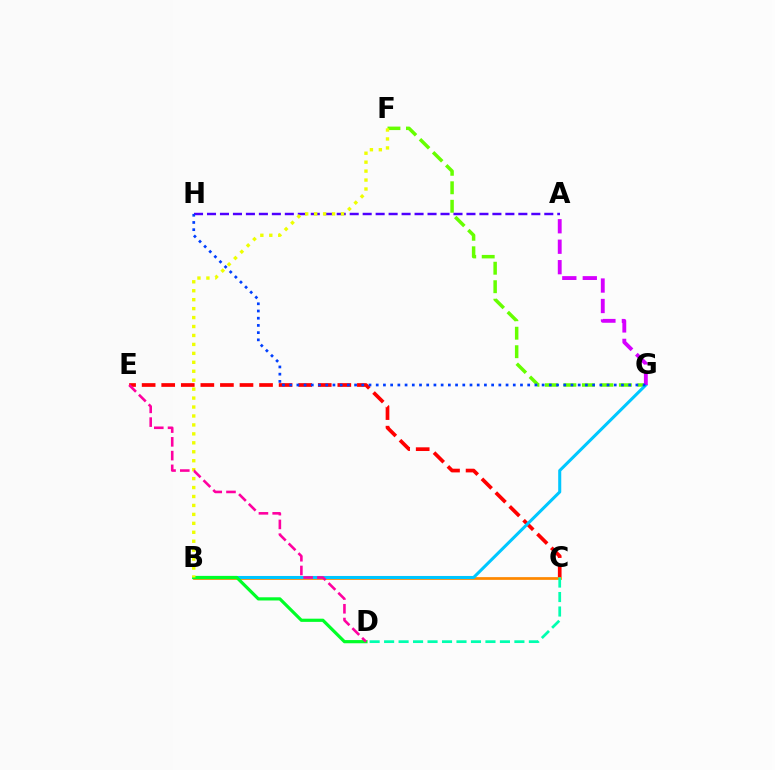{('C', 'E'): [{'color': '#ff0000', 'line_style': 'dashed', 'thickness': 2.66}], ('F', 'G'): [{'color': '#66ff00', 'line_style': 'dashed', 'thickness': 2.51}], ('B', 'C'): [{'color': '#ff8800', 'line_style': 'solid', 'thickness': 1.97}], ('B', 'G'): [{'color': '#00c7ff', 'line_style': 'solid', 'thickness': 2.2}], ('A', 'H'): [{'color': '#4f00ff', 'line_style': 'dashed', 'thickness': 1.76}], ('B', 'D'): [{'color': '#00ff27', 'line_style': 'solid', 'thickness': 2.29}], ('B', 'F'): [{'color': '#eeff00', 'line_style': 'dotted', 'thickness': 2.43}], ('D', 'E'): [{'color': '#ff00a0', 'line_style': 'dashed', 'thickness': 1.87}], ('C', 'D'): [{'color': '#00ffaf', 'line_style': 'dashed', 'thickness': 1.97}], ('A', 'G'): [{'color': '#d600ff', 'line_style': 'dashed', 'thickness': 2.78}], ('G', 'H'): [{'color': '#003fff', 'line_style': 'dotted', 'thickness': 1.96}]}